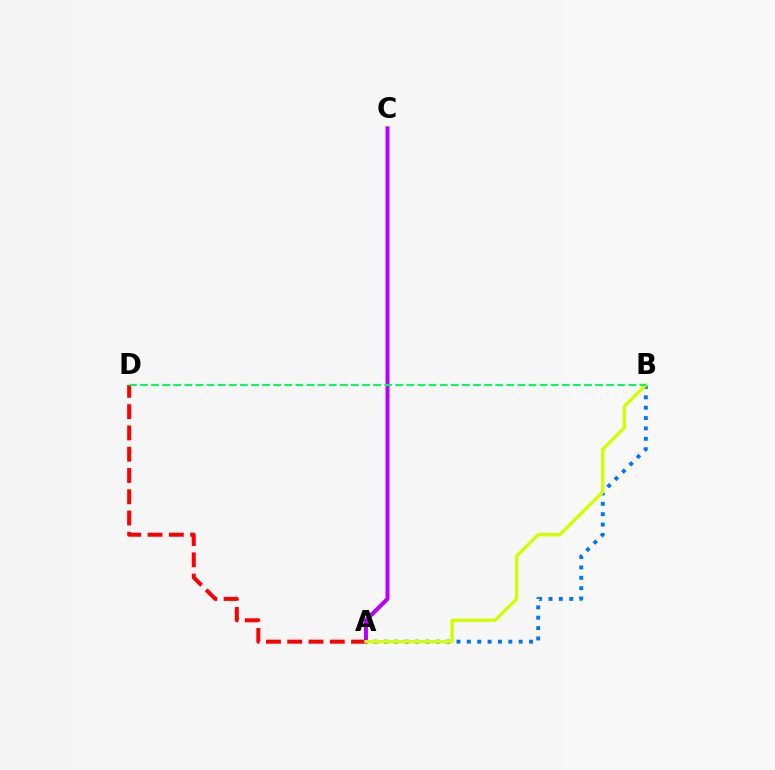{('A', 'B'): [{'color': '#0074ff', 'line_style': 'dotted', 'thickness': 2.82}, {'color': '#d1ff00', 'line_style': 'solid', 'thickness': 2.41}], ('A', 'D'): [{'color': '#ff0000', 'line_style': 'dashed', 'thickness': 2.89}], ('A', 'C'): [{'color': '#b900ff', 'line_style': 'solid', 'thickness': 2.87}], ('B', 'D'): [{'color': '#00ff5c', 'line_style': 'dashed', 'thickness': 1.51}]}